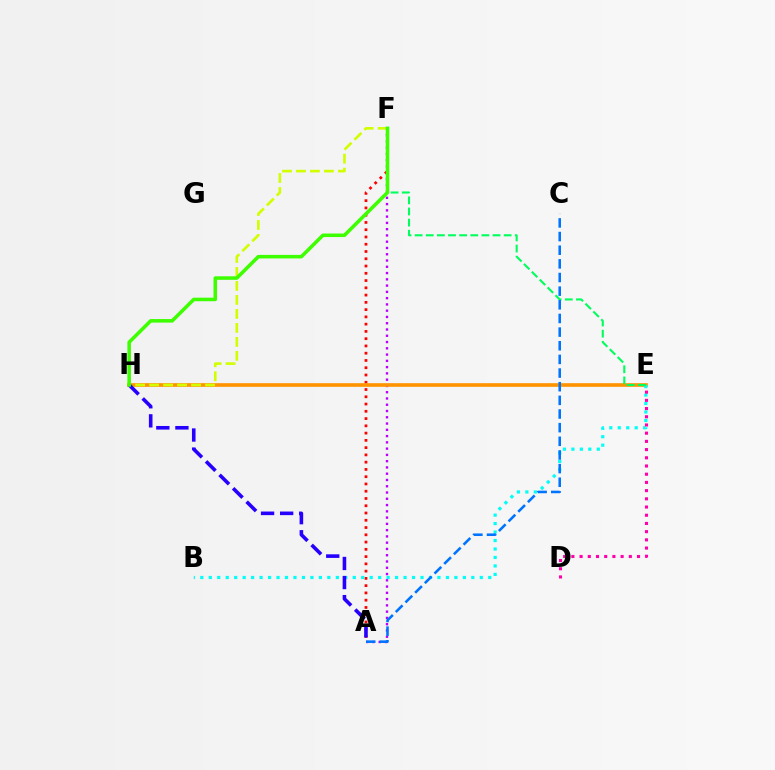{('A', 'F'): [{'color': '#b900ff', 'line_style': 'dotted', 'thickness': 1.7}, {'color': '#ff0000', 'line_style': 'dotted', 'thickness': 1.97}], ('E', 'H'): [{'color': '#ff9400', 'line_style': 'solid', 'thickness': 2.63}], ('B', 'E'): [{'color': '#00fff6', 'line_style': 'dotted', 'thickness': 2.3}], ('E', 'F'): [{'color': '#00ff5c', 'line_style': 'dashed', 'thickness': 1.51}], ('A', 'C'): [{'color': '#0074ff', 'line_style': 'dashed', 'thickness': 1.85}], ('F', 'H'): [{'color': '#d1ff00', 'line_style': 'dashed', 'thickness': 1.9}, {'color': '#3dff00', 'line_style': 'solid', 'thickness': 2.55}], ('A', 'H'): [{'color': '#2500ff', 'line_style': 'dashed', 'thickness': 2.59}], ('D', 'E'): [{'color': '#ff00ac', 'line_style': 'dotted', 'thickness': 2.23}]}